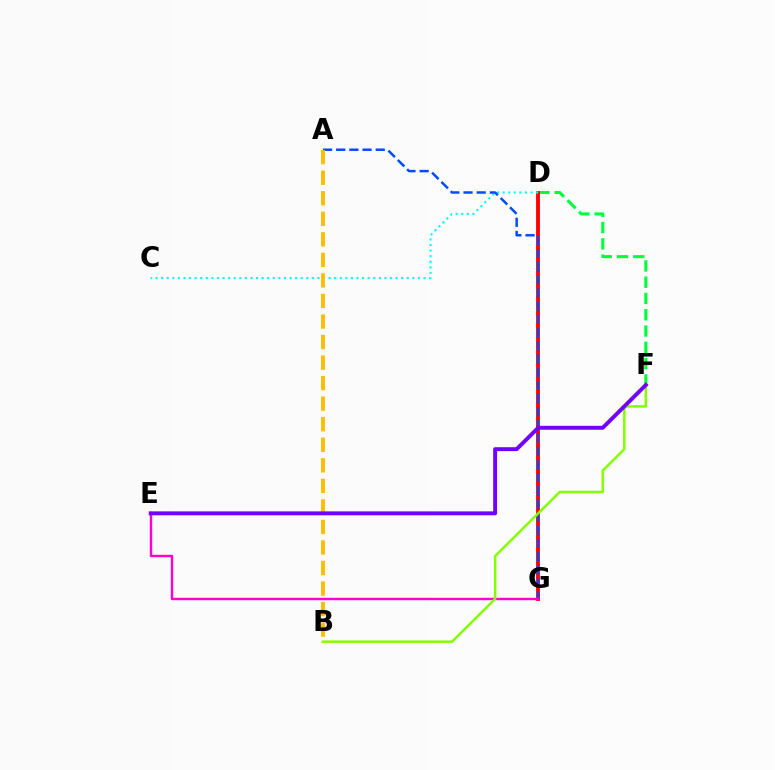{('D', 'F'): [{'color': '#00ff39', 'line_style': 'dashed', 'thickness': 2.21}], ('D', 'G'): [{'color': '#ff0000', 'line_style': 'solid', 'thickness': 2.77}], ('C', 'D'): [{'color': '#00fff6', 'line_style': 'dotted', 'thickness': 1.52}], ('A', 'G'): [{'color': '#004bff', 'line_style': 'dashed', 'thickness': 1.79}], ('E', 'G'): [{'color': '#ff00cf', 'line_style': 'solid', 'thickness': 1.74}], ('A', 'B'): [{'color': '#ffbd00', 'line_style': 'dashed', 'thickness': 2.79}], ('B', 'F'): [{'color': '#84ff00', 'line_style': 'solid', 'thickness': 1.81}], ('E', 'F'): [{'color': '#7200ff', 'line_style': 'solid', 'thickness': 2.82}]}